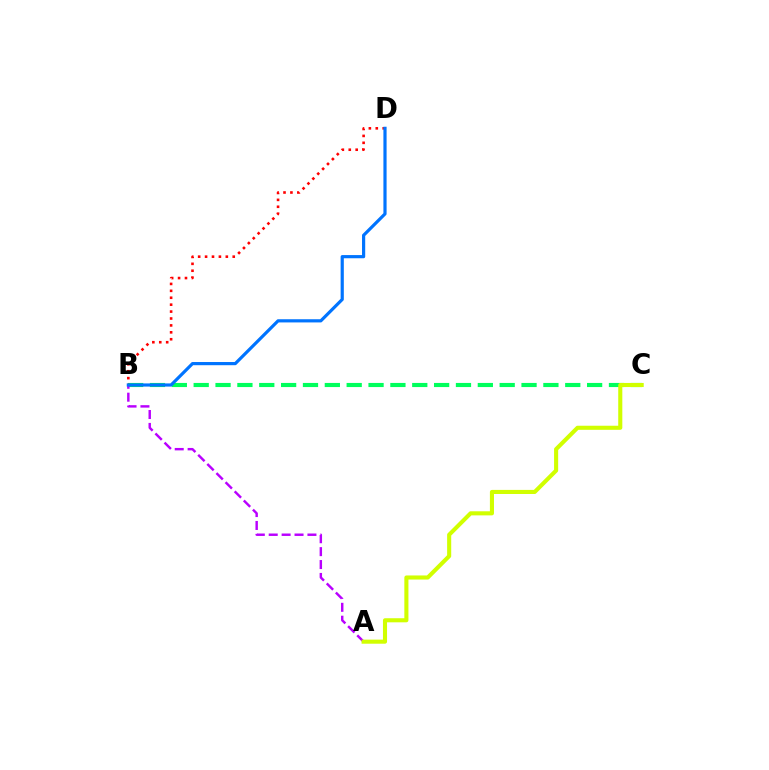{('B', 'C'): [{'color': '#00ff5c', 'line_style': 'dashed', 'thickness': 2.97}], ('B', 'D'): [{'color': '#ff0000', 'line_style': 'dotted', 'thickness': 1.88}, {'color': '#0074ff', 'line_style': 'solid', 'thickness': 2.29}], ('A', 'B'): [{'color': '#b900ff', 'line_style': 'dashed', 'thickness': 1.75}], ('A', 'C'): [{'color': '#d1ff00', 'line_style': 'solid', 'thickness': 2.94}]}